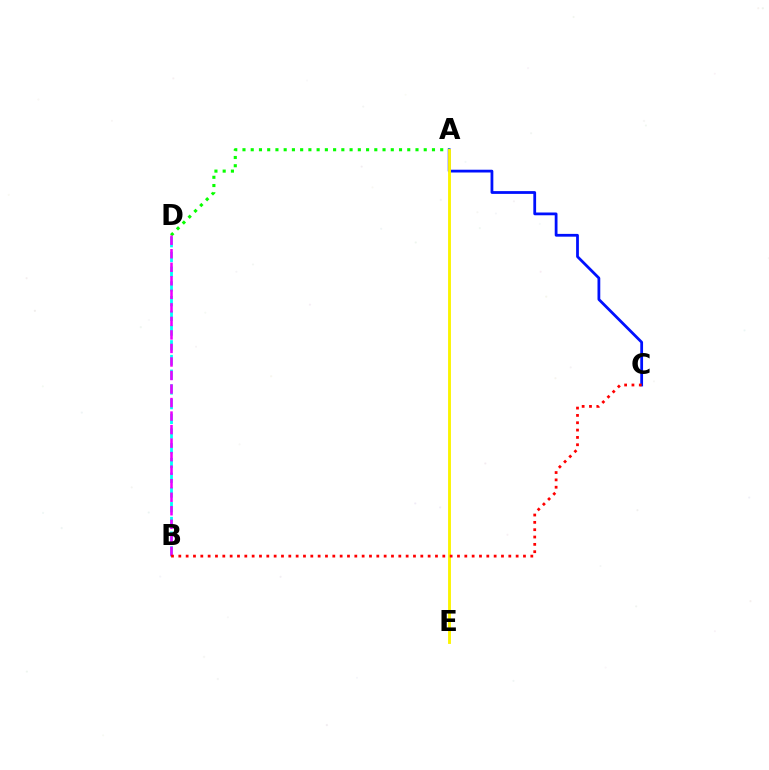{('B', 'D'): [{'color': '#00fff6', 'line_style': 'dashed', 'thickness': 2.0}, {'color': '#ee00ff', 'line_style': 'dashed', 'thickness': 1.84}], ('A', 'C'): [{'color': '#0010ff', 'line_style': 'solid', 'thickness': 2.0}], ('A', 'D'): [{'color': '#08ff00', 'line_style': 'dotted', 'thickness': 2.24}], ('A', 'E'): [{'color': '#fcf500', 'line_style': 'solid', 'thickness': 2.06}], ('B', 'C'): [{'color': '#ff0000', 'line_style': 'dotted', 'thickness': 1.99}]}